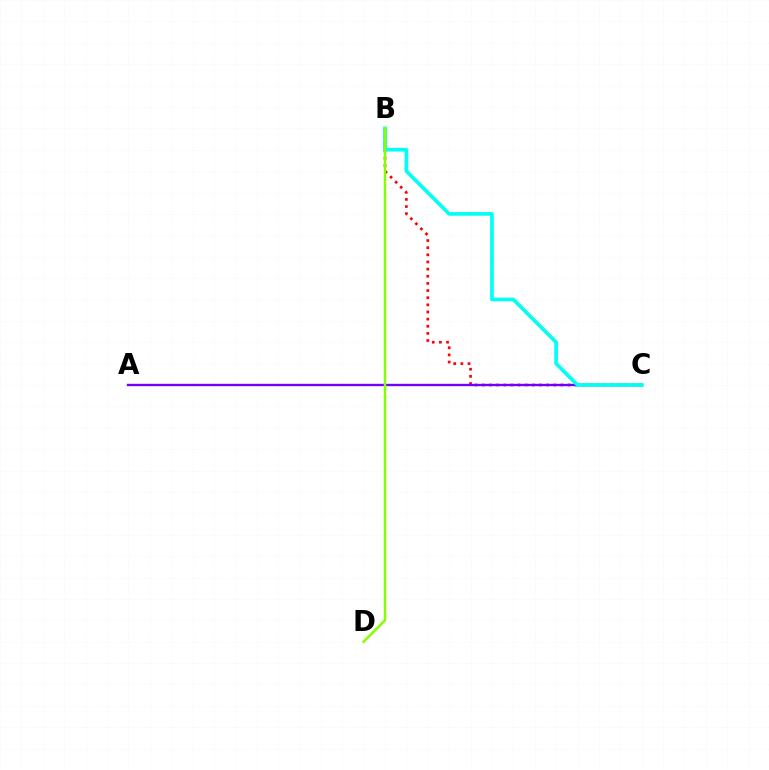{('B', 'C'): [{'color': '#ff0000', 'line_style': 'dotted', 'thickness': 1.94}, {'color': '#00fff6', 'line_style': 'solid', 'thickness': 2.63}], ('A', 'C'): [{'color': '#7200ff', 'line_style': 'solid', 'thickness': 1.7}], ('B', 'D'): [{'color': '#84ff00', 'line_style': 'solid', 'thickness': 1.8}]}